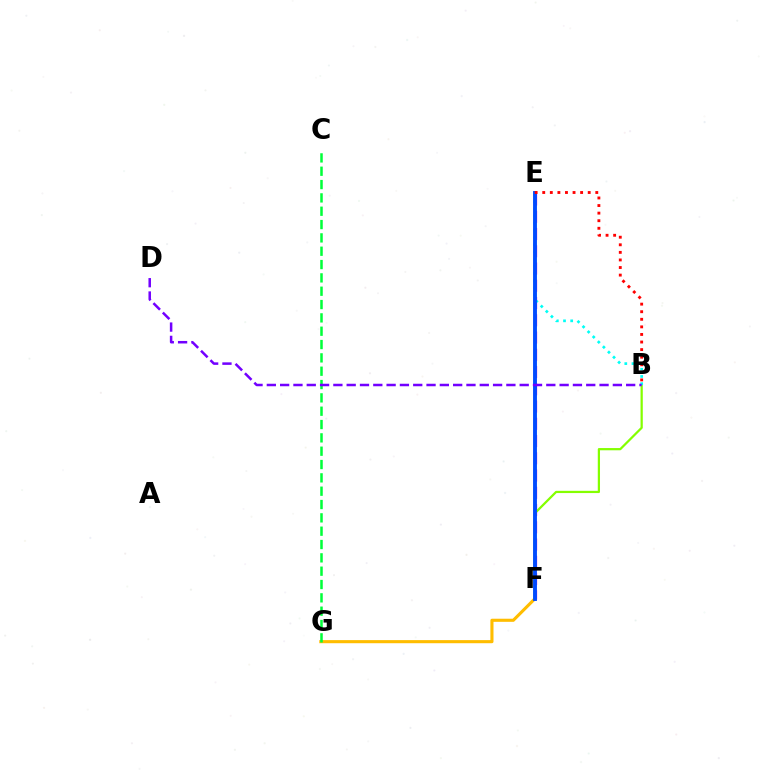{('E', 'F'): [{'color': '#ff00cf', 'line_style': 'dashed', 'thickness': 2.34}, {'color': '#004bff', 'line_style': 'solid', 'thickness': 2.8}], ('F', 'G'): [{'color': '#ffbd00', 'line_style': 'solid', 'thickness': 2.23}], ('B', 'F'): [{'color': '#84ff00', 'line_style': 'solid', 'thickness': 1.61}], ('B', 'E'): [{'color': '#00fff6', 'line_style': 'dotted', 'thickness': 1.95}, {'color': '#ff0000', 'line_style': 'dotted', 'thickness': 2.06}], ('C', 'G'): [{'color': '#00ff39', 'line_style': 'dashed', 'thickness': 1.81}], ('B', 'D'): [{'color': '#7200ff', 'line_style': 'dashed', 'thickness': 1.81}]}